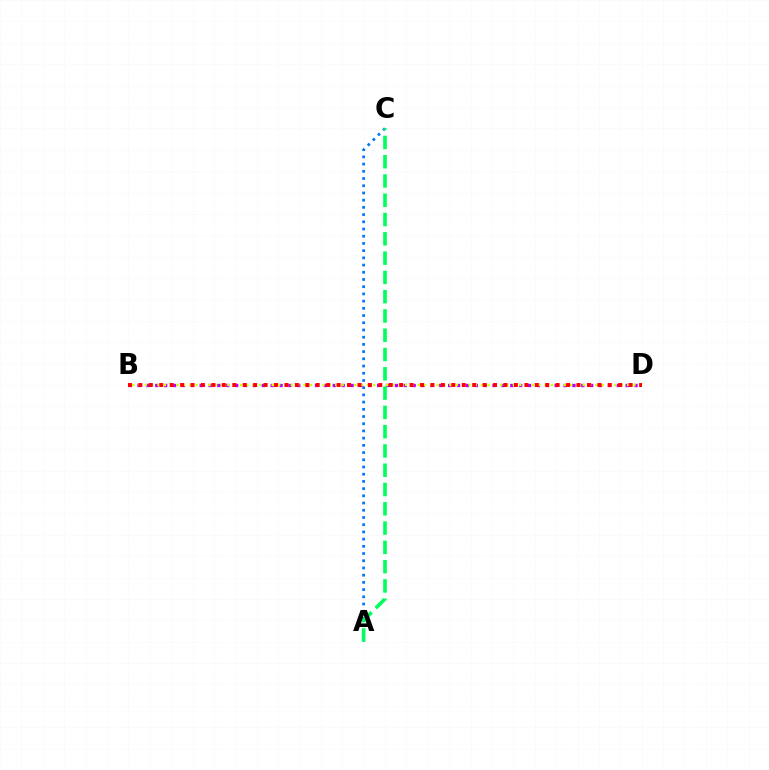{('A', 'C'): [{'color': '#0074ff', 'line_style': 'dotted', 'thickness': 1.96}, {'color': '#00ff5c', 'line_style': 'dashed', 'thickness': 2.62}], ('B', 'D'): [{'color': '#b900ff', 'line_style': 'dotted', 'thickness': 2.41}, {'color': '#d1ff00', 'line_style': 'dotted', 'thickness': 1.72}, {'color': '#ff0000', 'line_style': 'dotted', 'thickness': 2.83}]}